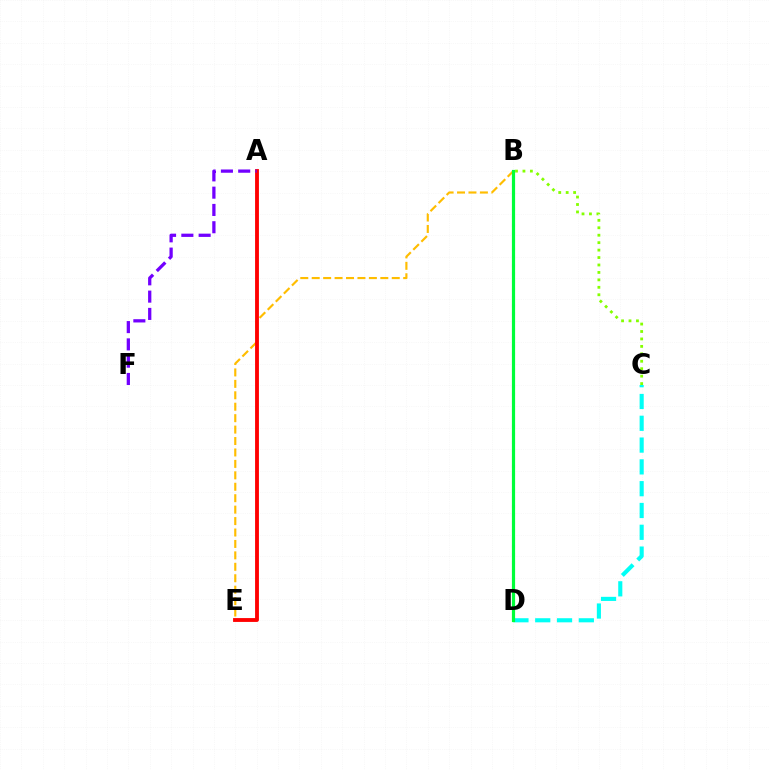{('B', 'D'): [{'color': '#004bff', 'line_style': 'solid', 'thickness': 1.95}, {'color': '#ff00cf', 'line_style': 'dotted', 'thickness': 2.18}, {'color': '#00ff39', 'line_style': 'solid', 'thickness': 2.3}], ('B', 'E'): [{'color': '#ffbd00', 'line_style': 'dashed', 'thickness': 1.55}], ('B', 'C'): [{'color': '#84ff00', 'line_style': 'dotted', 'thickness': 2.02}], ('A', 'E'): [{'color': '#ff0000', 'line_style': 'solid', 'thickness': 2.77}], ('A', 'F'): [{'color': '#7200ff', 'line_style': 'dashed', 'thickness': 2.35}], ('C', 'D'): [{'color': '#00fff6', 'line_style': 'dashed', 'thickness': 2.96}]}